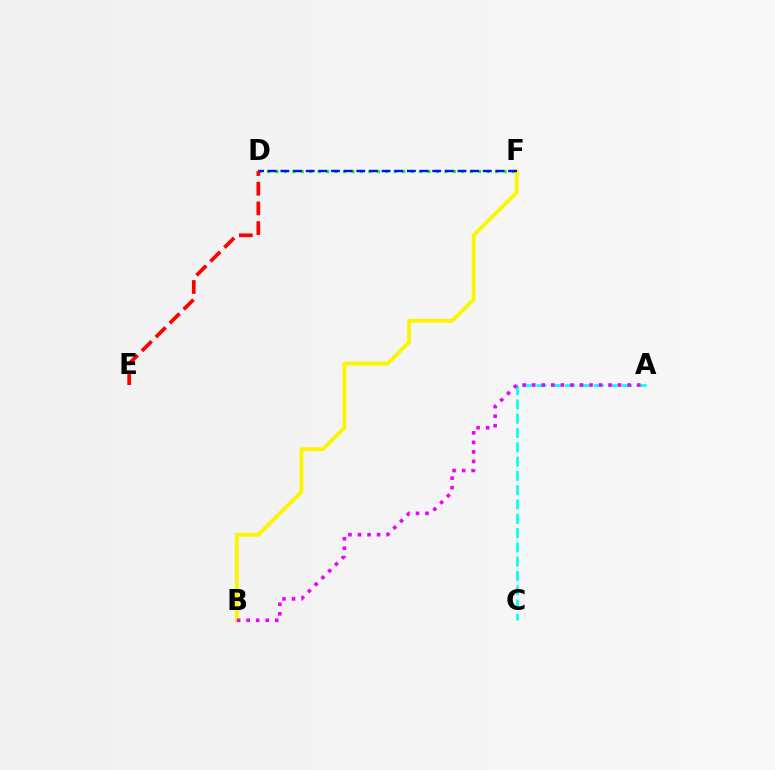{('A', 'C'): [{'color': '#00fff6', 'line_style': 'dashed', 'thickness': 1.94}], ('D', 'F'): [{'color': '#08ff00', 'line_style': 'dotted', 'thickness': 2.29}, {'color': '#0010ff', 'line_style': 'dashed', 'thickness': 1.72}], ('B', 'F'): [{'color': '#fcf500', 'line_style': 'solid', 'thickness': 2.76}], ('A', 'B'): [{'color': '#ee00ff', 'line_style': 'dotted', 'thickness': 2.59}], ('D', 'E'): [{'color': '#ff0000', 'line_style': 'dashed', 'thickness': 2.67}]}